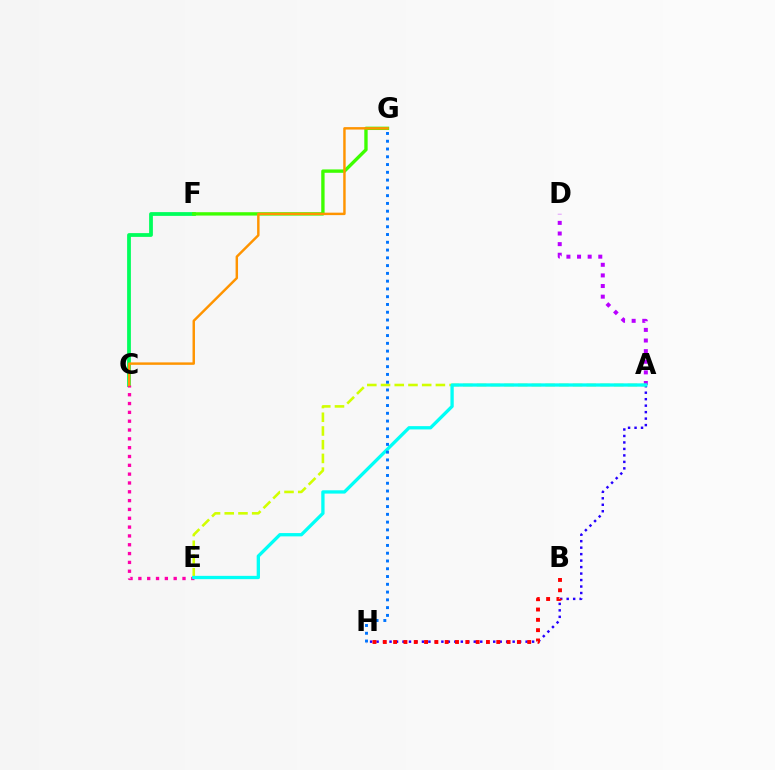{('C', 'F'): [{'color': '#00ff5c', 'line_style': 'solid', 'thickness': 2.71}], ('A', 'D'): [{'color': '#b900ff', 'line_style': 'dotted', 'thickness': 2.89}], ('A', 'H'): [{'color': '#2500ff', 'line_style': 'dotted', 'thickness': 1.76}], ('B', 'H'): [{'color': '#ff0000', 'line_style': 'dotted', 'thickness': 2.8}], ('A', 'E'): [{'color': '#d1ff00', 'line_style': 'dashed', 'thickness': 1.86}, {'color': '#00fff6', 'line_style': 'solid', 'thickness': 2.38}], ('F', 'G'): [{'color': '#3dff00', 'line_style': 'solid', 'thickness': 2.42}], ('C', 'E'): [{'color': '#ff00ac', 'line_style': 'dotted', 'thickness': 2.4}], ('C', 'G'): [{'color': '#ff9400', 'line_style': 'solid', 'thickness': 1.76}], ('G', 'H'): [{'color': '#0074ff', 'line_style': 'dotted', 'thickness': 2.11}]}